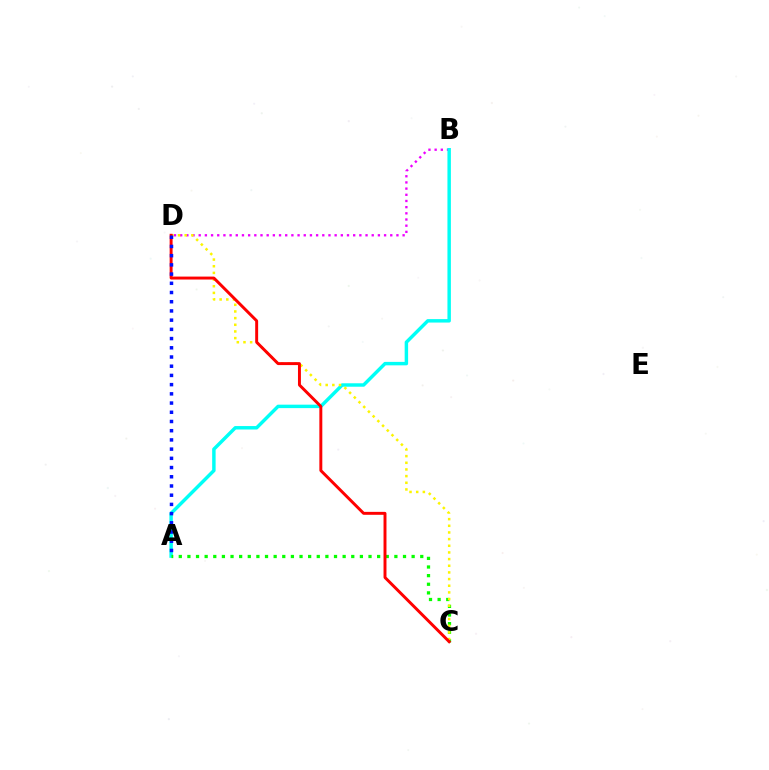{('B', 'D'): [{'color': '#ee00ff', 'line_style': 'dotted', 'thickness': 1.68}], ('A', 'B'): [{'color': '#00fff6', 'line_style': 'solid', 'thickness': 2.48}], ('A', 'C'): [{'color': '#08ff00', 'line_style': 'dotted', 'thickness': 2.34}], ('C', 'D'): [{'color': '#fcf500', 'line_style': 'dotted', 'thickness': 1.81}, {'color': '#ff0000', 'line_style': 'solid', 'thickness': 2.12}], ('A', 'D'): [{'color': '#0010ff', 'line_style': 'dotted', 'thickness': 2.5}]}